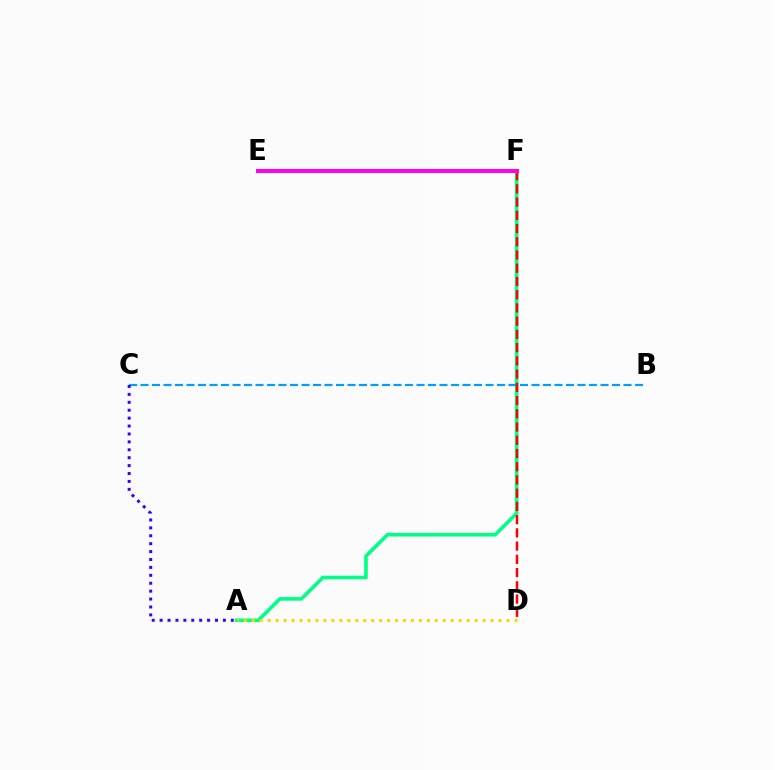{('A', 'F'): [{'color': '#00ff86', 'line_style': 'solid', 'thickness': 2.6}], ('E', 'F'): [{'color': '#4fff00', 'line_style': 'dashed', 'thickness': 2.78}, {'color': '#ff00ed', 'line_style': 'solid', 'thickness': 2.88}], ('A', 'D'): [{'color': '#ffd500', 'line_style': 'dotted', 'thickness': 2.16}], ('B', 'C'): [{'color': '#009eff', 'line_style': 'dashed', 'thickness': 1.56}], ('D', 'F'): [{'color': '#ff0000', 'line_style': 'dashed', 'thickness': 1.8}], ('A', 'C'): [{'color': '#3700ff', 'line_style': 'dotted', 'thickness': 2.15}]}